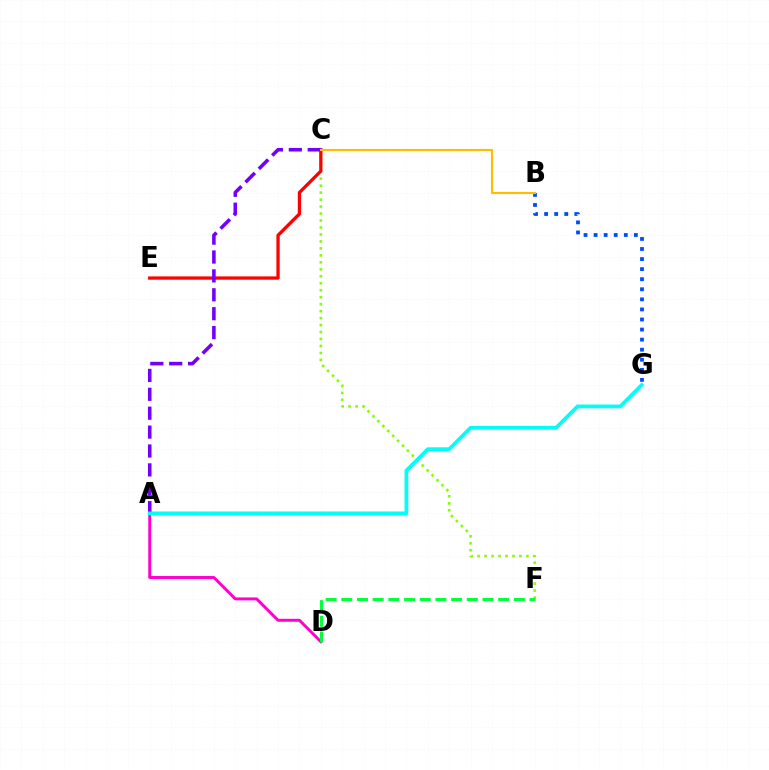{('A', 'D'): [{'color': '#ff00cf', 'line_style': 'solid', 'thickness': 2.12}], ('B', 'G'): [{'color': '#004bff', 'line_style': 'dotted', 'thickness': 2.74}], ('C', 'F'): [{'color': '#84ff00', 'line_style': 'dotted', 'thickness': 1.89}], ('C', 'E'): [{'color': '#ff0000', 'line_style': 'solid', 'thickness': 2.37}], ('A', 'C'): [{'color': '#7200ff', 'line_style': 'dashed', 'thickness': 2.57}], ('D', 'F'): [{'color': '#00ff39', 'line_style': 'dashed', 'thickness': 2.13}], ('B', 'C'): [{'color': '#ffbd00', 'line_style': 'solid', 'thickness': 1.53}], ('A', 'G'): [{'color': '#00fff6', 'line_style': 'solid', 'thickness': 2.69}]}